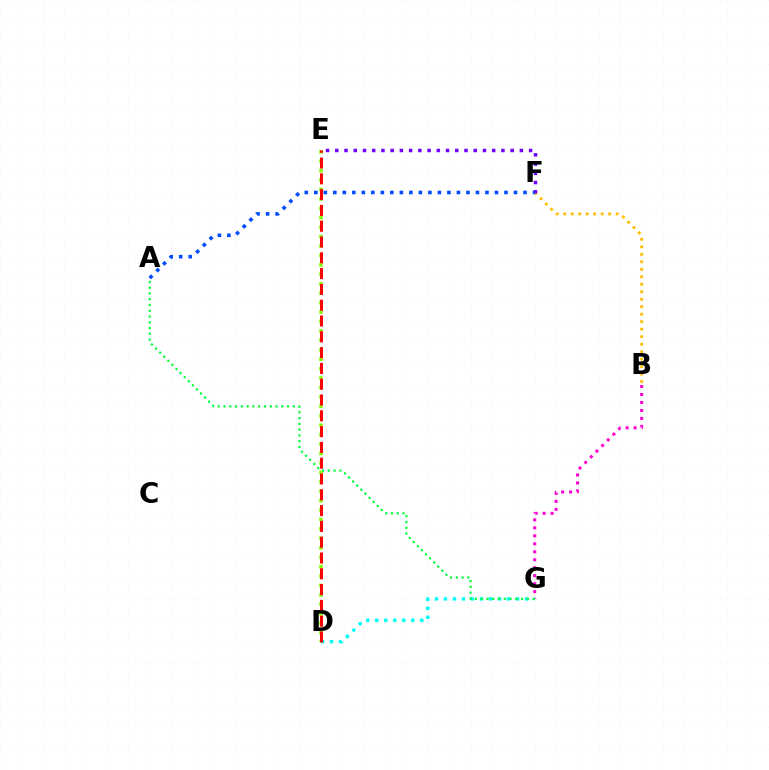{('D', 'G'): [{'color': '#00fff6', 'line_style': 'dotted', 'thickness': 2.45}], ('D', 'E'): [{'color': '#84ff00', 'line_style': 'dotted', 'thickness': 2.56}, {'color': '#ff0000', 'line_style': 'dashed', 'thickness': 2.15}], ('B', 'G'): [{'color': '#ff00cf', 'line_style': 'dotted', 'thickness': 2.17}], ('B', 'F'): [{'color': '#ffbd00', 'line_style': 'dotted', 'thickness': 2.03}], ('E', 'F'): [{'color': '#7200ff', 'line_style': 'dotted', 'thickness': 2.51}], ('A', 'G'): [{'color': '#00ff39', 'line_style': 'dotted', 'thickness': 1.57}], ('A', 'F'): [{'color': '#004bff', 'line_style': 'dotted', 'thickness': 2.58}]}